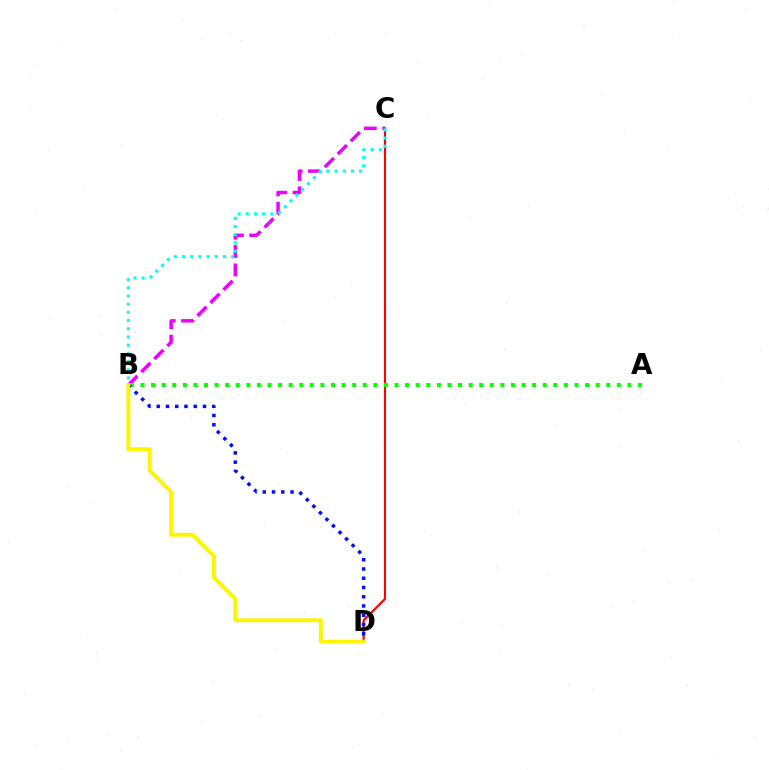{('C', 'D'): [{'color': '#ff0000', 'line_style': 'solid', 'thickness': 1.55}], ('B', 'C'): [{'color': '#ee00ff', 'line_style': 'dashed', 'thickness': 2.5}, {'color': '#00fff6', 'line_style': 'dotted', 'thickness': 2.23}], ('A', 'B'): [{'color': '#08ff00', 'line_style': 'dotted', 'thickness': 2.88}], ('B', 'D'): [{'color': '#0010ff', 'line_style': 'dotted', 'thickness': 2.51}, {'color': '#fcf500', 'line_style': 'solid', 'thickness': 2.82}]}